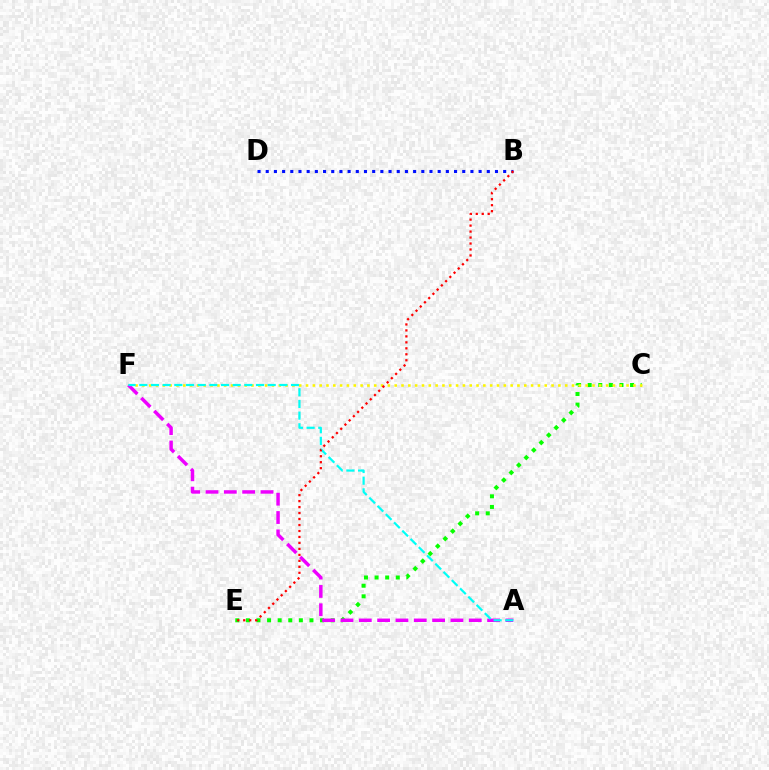{('B', 'D'): [{'color': '#0010ff', 'line_style': 'dotted', 'thickness': 2.22}], ('C', 'E'): [{'color': '#08ff00', 'line_style': 'dotted', 'thickness': 2.88}], ('C', 'F'): [{'color': '#fcf500', 'line_style': 'dotted', 'thickness': 1.85}], ('A', 'F'): [{'color': '#ee00ff', 'line_style': 'dashed', 'thickness': 2.49}, {'color': '#00fff6', 'line_style': 'dashed', 'thickness': 1.59}], ('B', 'E'): [{'color': '#ff0000', 'line_style': 'dotted', 'thickness': 1.62}]}